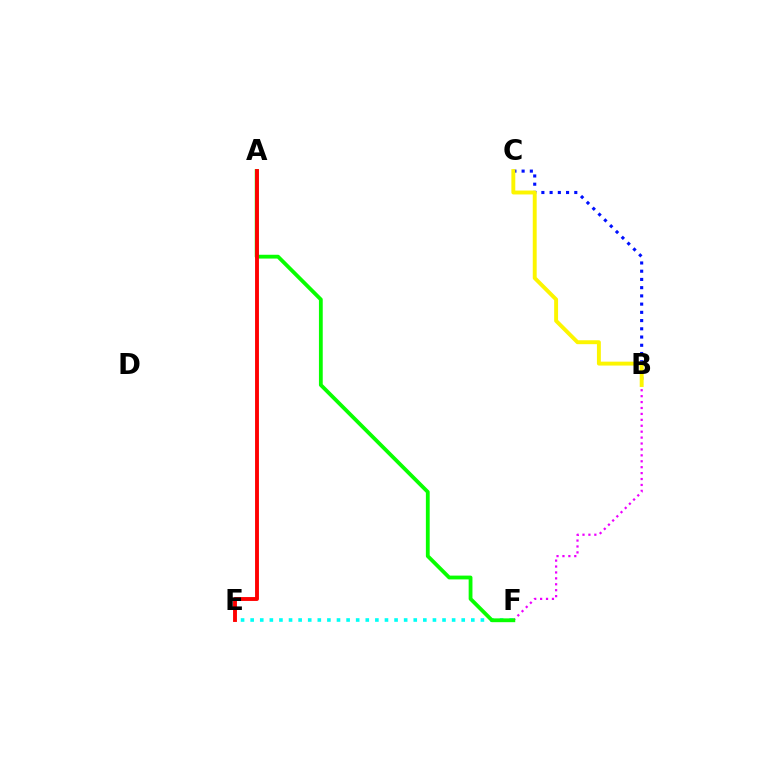{('B', 'F'): [{'color': '#ee00ff', 'line_style': 'dotted', 'thickness': 1.61}], ('E', 'F'): [{'color': '#00fff6', 'line_style': 'dotted', 'thickness': 2.61}], ('B', 'C'): [{'color': '#0010ff', 'line_style': 'dotted', 'thickness': 2.24}, {'color': '#fcf500', 'line_style': 'solid', 'thickness': 2.82}], ('A', 'F'): [{'color': '#08ff00', 'line_style': 'solid', 'thickness': 2.74}], ('A', 'E'): [{'color': '#ff0000', 'line_style': 'solid', 'thickness': 2.8}]}